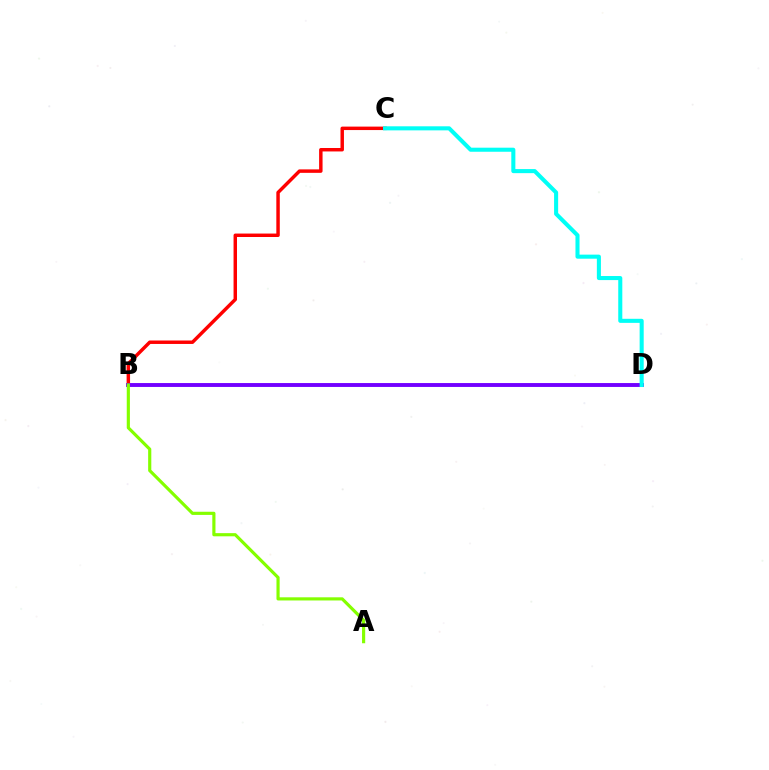{('B', 'C'): [{'color': '#ff0000', 'line_style': 'solid', 'thickness': 2.49}], ('B', 'D'): [{'color': '#7200ff', 'line_style': 'solid', 'thickness': 2.8}], ('C', 'D'): [{'color': '#00fff6', 'line_style': 'solid', 'thickness': 2.93}], ('A', 'B'): [{'color': '#84ff00', 'line_style': 'solid', 'thickness': 2.28}]}